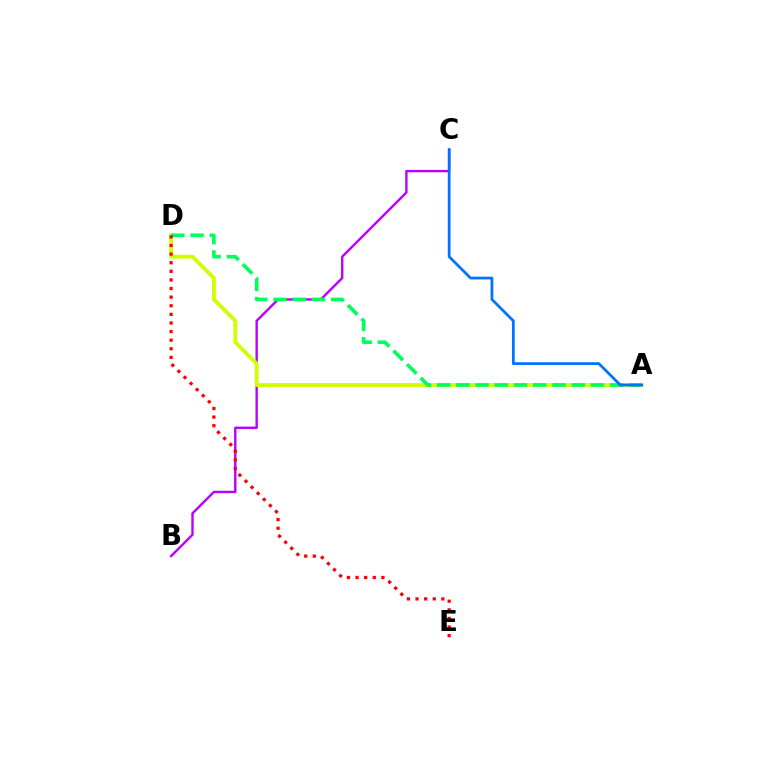{('B', 'C'): [{'color': '#b900ff', 'line_style': 'solid', 'thickness': 1.72}], ('A', 'D'): [{'color': '#d1ff00', 'line_style': 'solid', 'thickness': 2.74}, {'color': '#00ff5c', 'line_style': 'dashed', 'thickness': 2.61}], ('A', 'C'): [{'color': '#0074ff', 'line_style': 'solid', 'thickness': 1.98}], ('D', 'E'): [{'color': '#ff0000', 'line_style': 'dotted', 'thickness': 2.34}]}